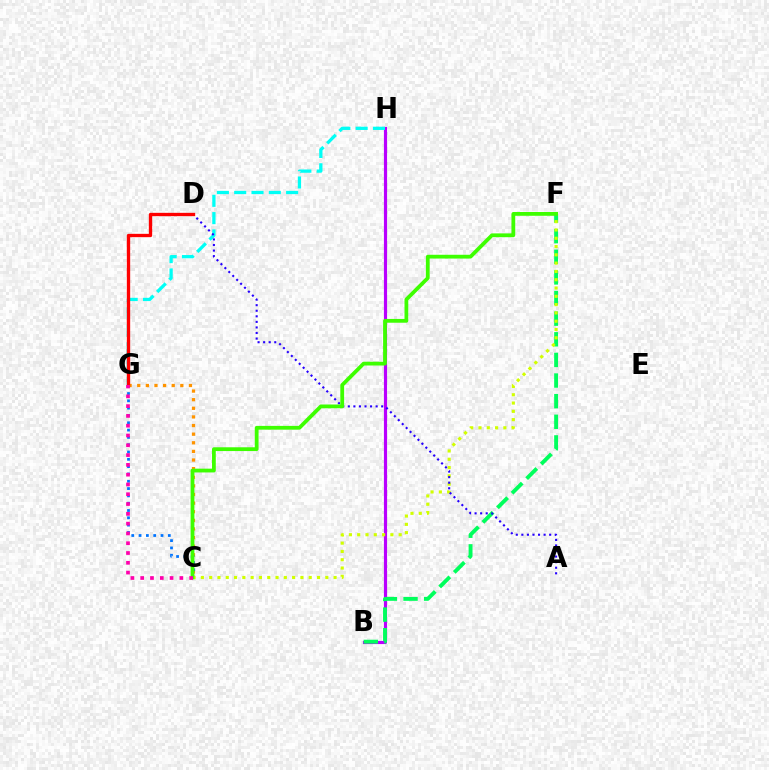{('C', 'G'): [{'color': '#ff9400', 'line_style': 'dotted', 'thickness': 2.34}, {'color': '#0074ff', 'line_style': 'dotted', 'thickness': 1.99}, {'color': '#ff00ac', 'line_style': 'dotted', 'thickness': 2.66}], ('B', 'H'): [{'color': '#b900ff', 'line_style': 'solid', 'thickness': 2.28}], ('G', 'H'): [{'color': '#00fff6', 'line_style': 'dashed', 'thickness': 2.35}], ('B', 'F'): [{'color': '#00ff5c', 'line_style': 'dashed', 'thickness': 2.8}], ('C', 'F'): [{'color': '#d1ff00', 'line_style': 'dotted', 'thickness': 2.25}, {'color': '#3dff00', 'line_style': 'solid', 'thickness': 2.72}], ('A', 'D'): [{'color': '#2500ff', 'line_style': 'dotted', 'thickness': 1.51}], ('D', 'G'): [{'color': '#ff0000', 'line_style': 'solid', 'thickness': 2.4}]}